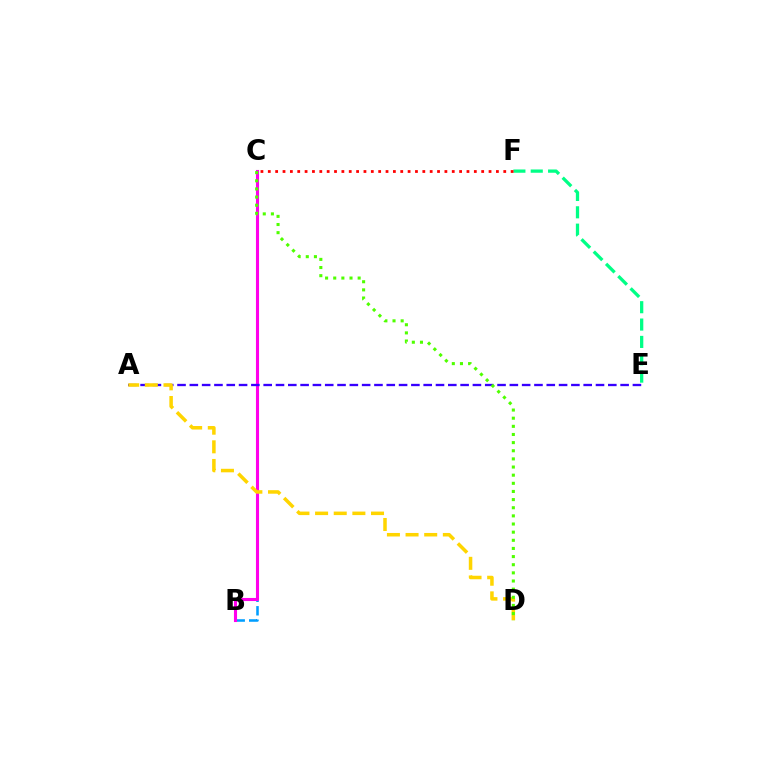{('E', 'F'): [{'color': '#00ff86', 'line_style': 'dashed', 'thickness': 2.36}], ('B', 'C'): [{'color': '#009eff', 'line_style': 'dashed', 'thickness': 1.83}, {'color': '#ff00ed', 'line_style': 'solid', 'thickness': 2.23}], ('A', 'E'): [{'color': '#3700ff', 'line_style': 'dashed', 'thickness': 1.67}], ('A', 'D'): [{'color': '#ffd500', 'line_style': 'dashed', 'thickness': 2.53}], ('C', 'D'): [{'color': '#4fff00', 'line_style': 'dotted', 'thickness': 2.21}], ('C', 'F'): [{'color': '#ff0000', 'line_style': 'dotted', 'thickness': 2.0}]}